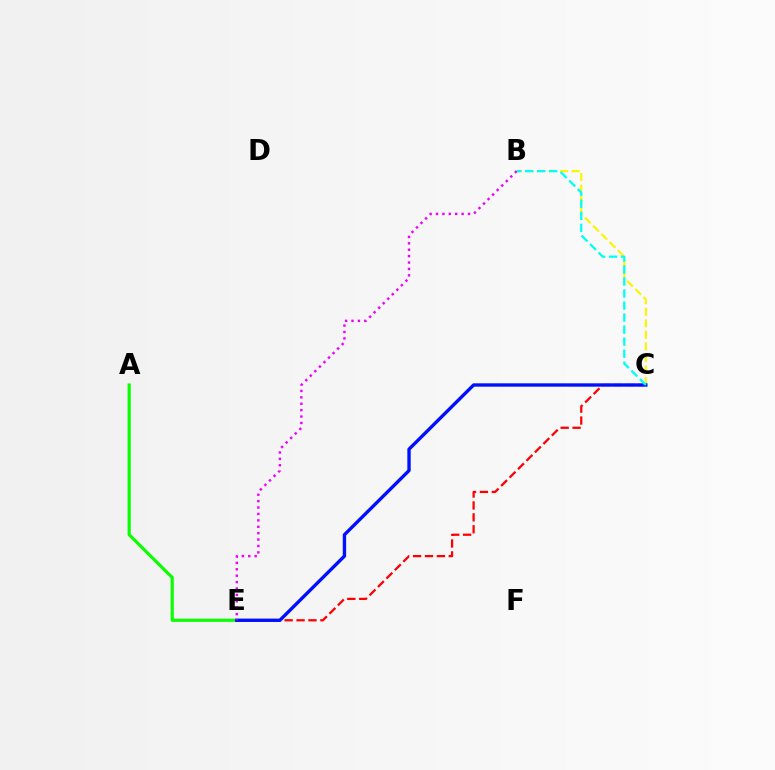{('B', 'C'): [{'color': '#fcf500', 'line_style': 'dashed', 'thickness': 1.57}, {'color': '#00fff6', 'line_style': 'dashed', 'thickness': 1.63}], ('A', 'E'): [{'color': '#08ff00', 'line_style': 'solid', 'thickness': 2.27}], ('C', 'E'): [{'color': '#ff0000', 'line_style': 'dashed', 'thickness': 1.62}, {'color': '#0010ff', 'line_style': 'solid', 'thickness': 2.42}], ('B', 'E'): [{'color': '#ee00ff', 'line_style': 'dotted', 'thickness': 1.74}]}